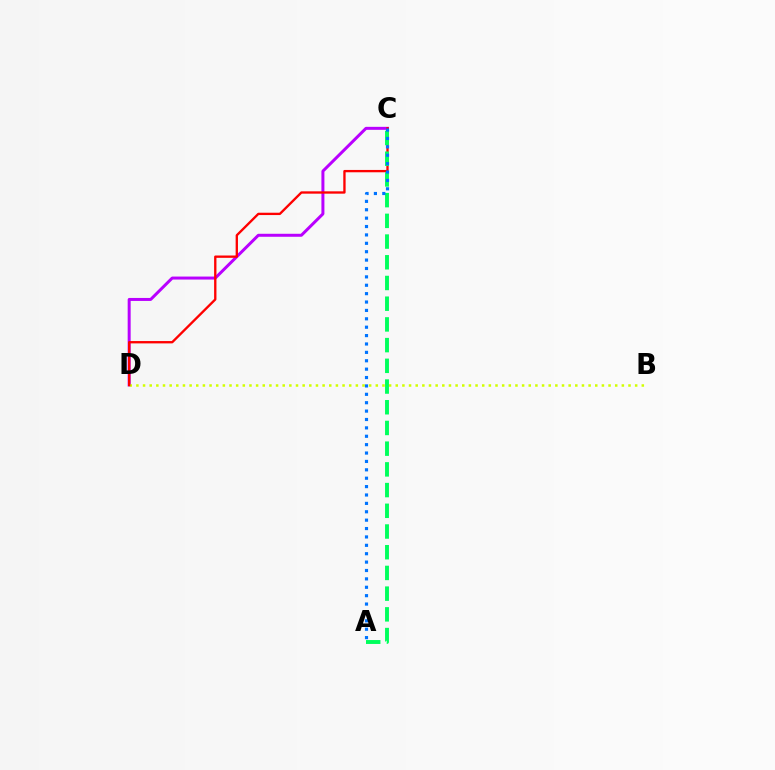{('C', 'D'): [{'color': '#b900ff', 'line_style': 'solid', 'thickness': 2.15}, {'color': '#ff0000', 'line_style': 'solid', 'thickness': 1.68}], ('B', 'D'): [{'color': '#d1ff00', 'line_style': 'dotted', 'thickness': 1.81}], ('A', 'C'): [{'color': '#00ff5c', 'line_style': 'dashed', 'thickness': 2.81}, {'color': '#0074ff', 'line_style': 'dotted', 'thickness': 2.28}]}